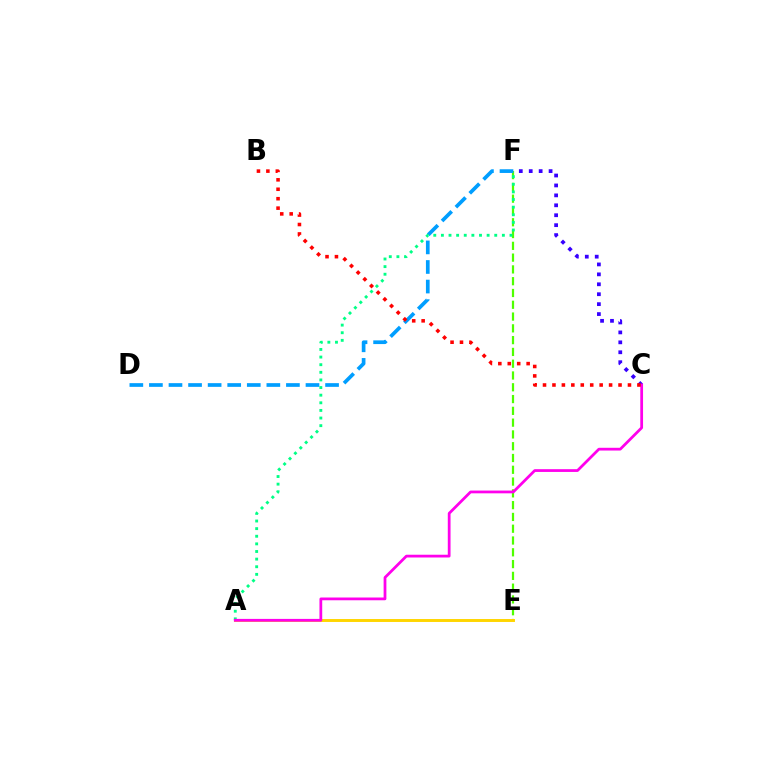{('E', 'F'): [{'color': '#4fff00', 'line_style': 'dashed', 'thickness': 1.6}], ('A', 'E'): [{'color': '#ffd500', 'line_style': 'solid', 'thickness': 2.12}], ('D', 'F'): [{'color': '#009eff', 'line_style': 'dashed', 'thickness': 2.66}], ('C', 'F'): [{'color': '#3700ff', 'line_style': 'dotted', 'thickness': 2.7}], ('A', 'F'): [{'color': '#00ff86', 'line_style': 'dotted', 'thickness': 2.07}], ('A', 'C'): [{'color': '#ff00ed', 'line_style': 'solid', 'thickness': 1.99}], ('B', 'C'): [{'color': '#ff0000', 'line_style': 'dotted', 'thickness': 2.56}]}